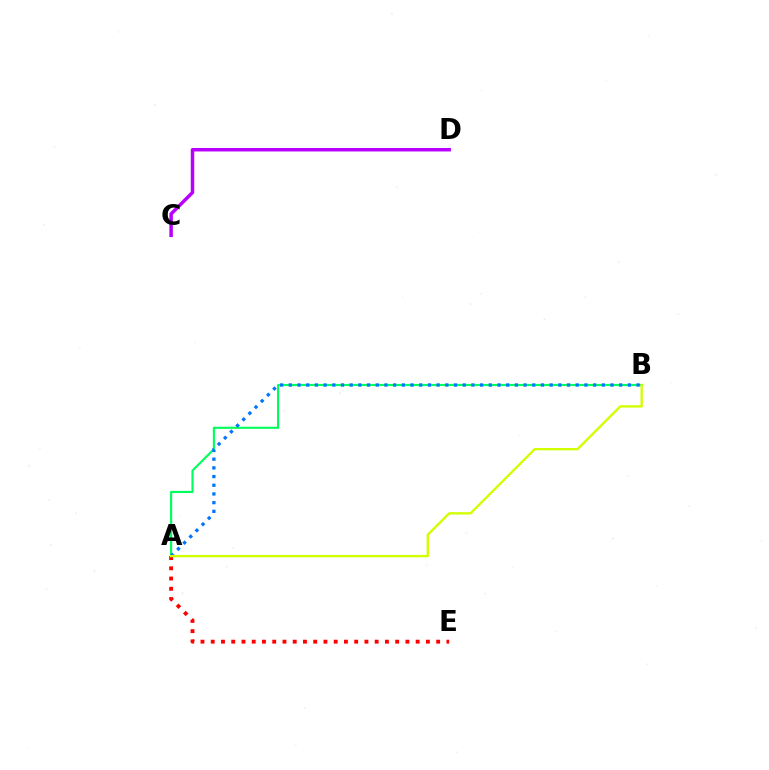{('A', 'B'): [{'color': '#00ff5c', 'line_style': 'solid', 'thickness': 1.54}, {'color': '#0074ff', 'line_style': 'dotted', 'thickness': 2.36}, {'color': '#d1ff00', 'line_style': 'solid', 'thickness': 1.69}], ('A', 'E'): [{'color': '#ff0000', 'line_style': 'dotted', 'thickness': 2.78}], ('C', 'D'): [{'color': '#b900ff', 'line_style': 'solid', 'thickness': 2.51}]}